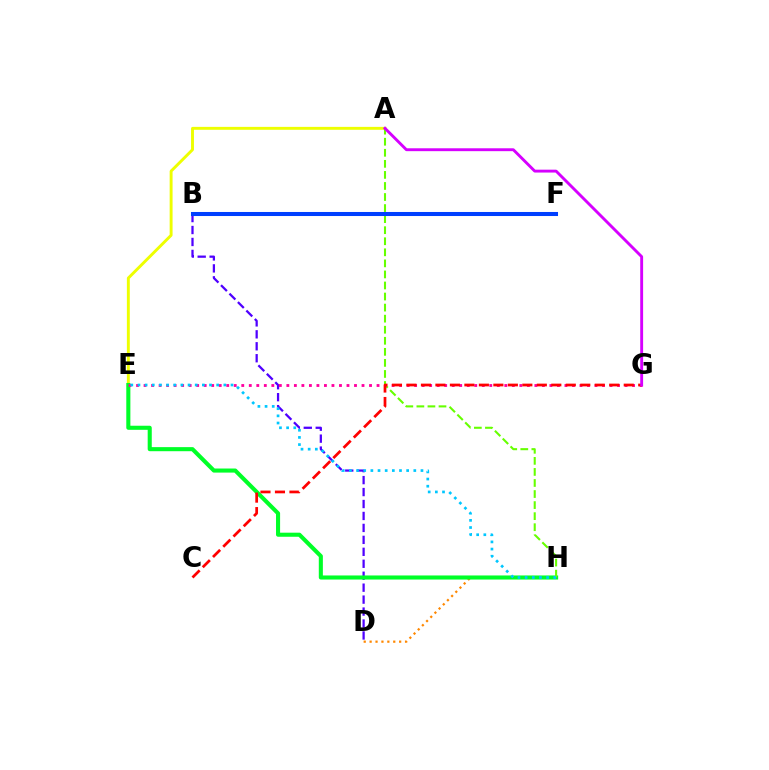{('B', 'D'): [{'color': '#4f00ff', 'line_style': 'dashed', 'thickness': 1.62}], ('A', 'E'): [{'color': '#eeff00', 'line_style': 'solid', 'thickness': 2.1}], ('D', 'H'): [{'color': '#ff8800', 'line_style': 'dotted', 'thickness': 1.6}], ('B', 'F'): [{'color': '#00ffaf', 'line_style': 'solid', 'thickness': 1.91}, {'color': '#003fff', 'line_style': 'solid', 'thickness': 2.91}], ('E', 'H'): [{'color': '#00ff27', 'line_style': 'solid', 'thickness': 2.94}, {'color': '#00c7ff', 'line_style': 'dotted', 'thickness': 1.94}], ('A', 'H'): [{'color': '#66ff00', 'line_style': 'dashed', 'thickness': 1.5}], ('E', 'G'): [{'color': '#ff00a0', 'line_style': 'dotted', 'thickness': 2.04}], ('C', 'G'): [{'color': '#ff0000', 'line_style': 'dashed', 'thickness': 1.97}], ('A', 'G'): [{'color': '#d600ff', 'line_style': 'solid', 'thickness': 2.07}]}